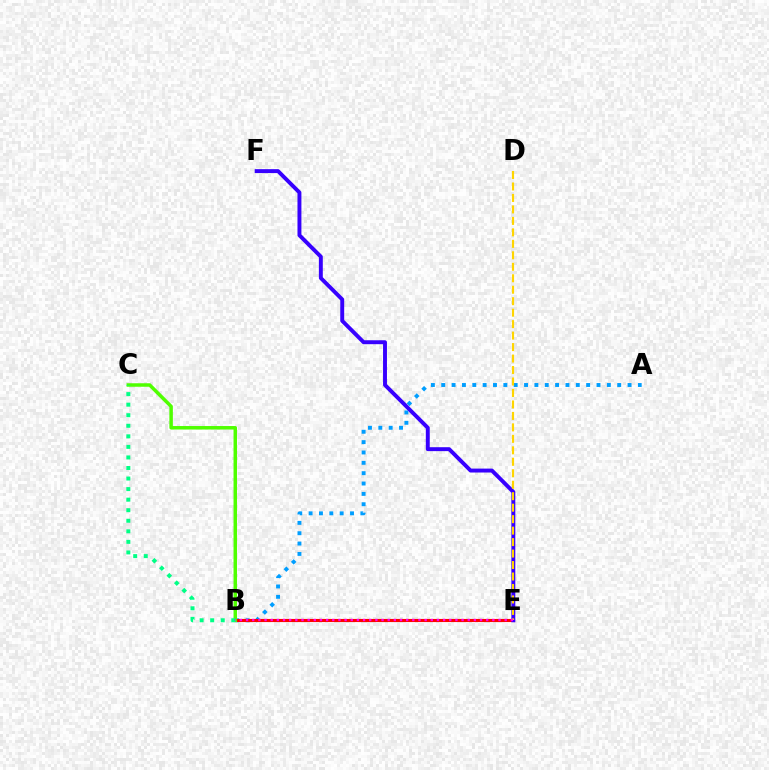{('A', 'B'): [{'color': '#009eff', 'line_style': 'dotted', 'thickness': 2.81}], ('B', 'E'): [{'color': '#ff0000', 'line_style': 'solid', 'thickness': 2.24}, {'color': '#ff00ed', 'line_style': 'dotted', 'thickness': 1.67}], ('B', 'C'): [{'color': '#4fff00', 'line_style': 'solid', 'thickness': 2.52}, {'color': '#00ff86', 'line_style': 'dotted', 'thickness': 2.87}], ('E', 'F'): [{'color': '#3700ff', 'line_style': 'solid', 'thickness': 2.83}], ('D', 'E'): [{'color': '#ffd500', 'line_style': 'dashed', 'thickness': 1.56}]}